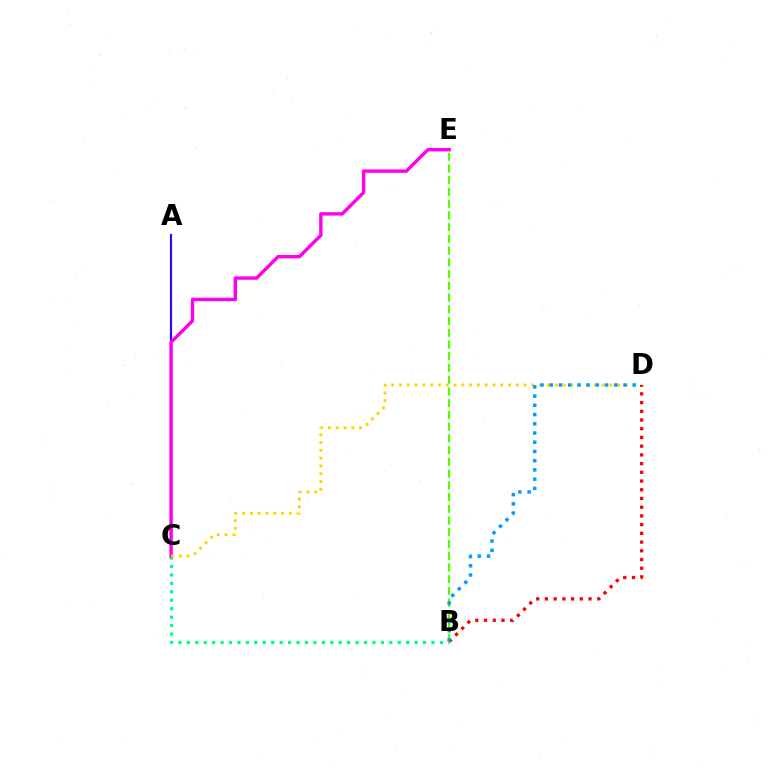{('A', 'C'): [{'color': '#3700ff', 'line_style': 'solid', 'thickness': 1.55}], ('B', 'C'): [{'color': '#00ff86', 'line_style': 'dotted', 'thickness': 2.29}], ('C', 'E'): [{'color': '#ff00ed', 'line_style': 'solid', 'thickness': 2.45}], ('B', 'E'): [{'color': '#4fff00', 'line_style': 'dashed', 'thickness': 1.59}], ('C', 'D'): [{'color': '#ffd500', 'line_style': 'dotted', 'thickness': 2.12}], ('B', 'D'): [{'color': '#ff0000', 'line_style': 'dotted', 'thickness': 2.37}, {'color': '#009eff', 'line_style': 'dotted', 'thickness': 2.51}]}